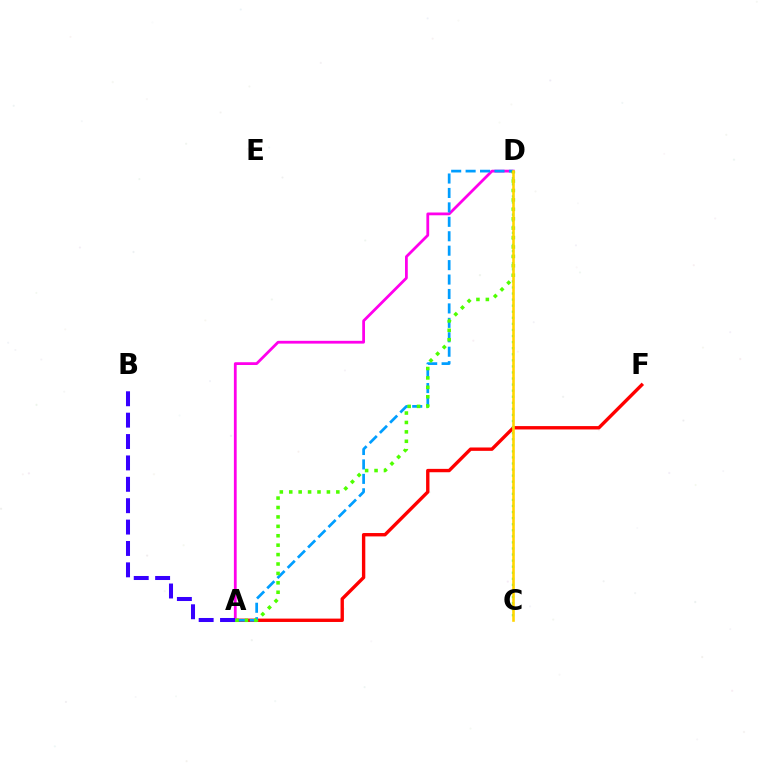{('A', 'F'): [{'color': '#ff0000', 'line_style': 'solid', 'thickness': 2.43}], ('A', 'D'): [{'color': '#ff00ed', 'line_style': 'solid', 'thickness': 2.0}, {'color': '#009eff', 'line_style': 'dashed', 'thickness': 1.96}, {'color': '#4fff00', 'line_style': 'dotted', 'thickness': 2.56}], ('A', 'B'): [{'color': '#3700ff', 'line_style': 'dashed', 'thickness': 2.91}], ('C', 'D'): [{'color': '#00ff86', 'line_style': 'dotted', 'thickness': 1.65}, {'color': '#ffd500', 'line_style': 'solid', 'thickness': 1.88}]}